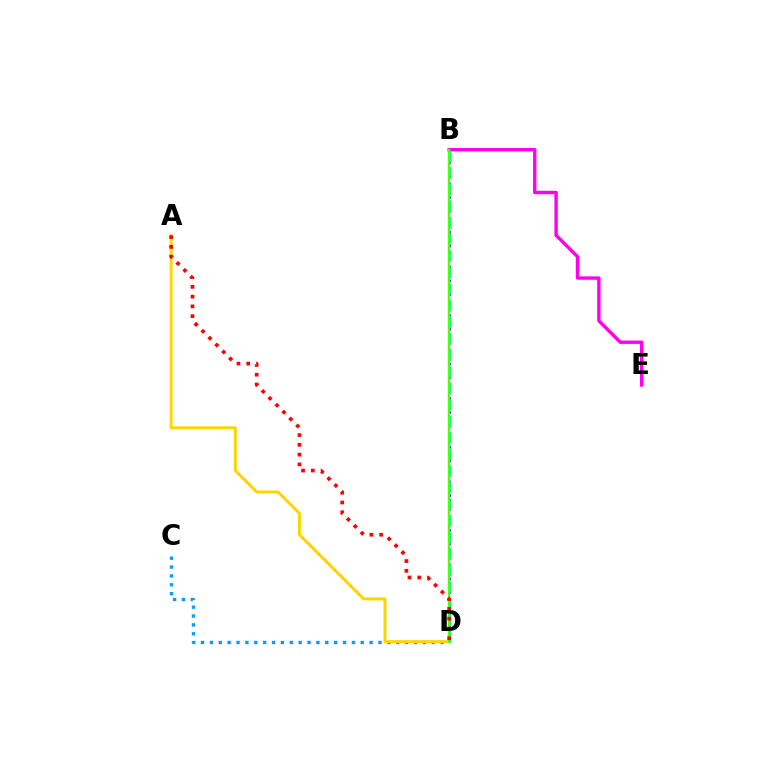{('B', 'D'): [{'color': '#3700ff', 'line_style': 'dotted', 'thickness': 1.88}, {'color': '#00ff86', 'line_style': 'dashed', 'thickness': 2.25}, {'color': '#4fff00', 'line_style': 'solid', 'thickness': 1.63}], ('C', 'D'): [{'color': '#009eff', 'line_style': 'dotted', 'thickness': 2.41}], ('B', 'E'): [{'color': '#ff00ed', 'line_style': 'solid', 'thickness': 2.44}], ('A', 'D'): [{'color': '#ffd500', 'line_style': 'solid', 'thickness': 2.16}, {'color': '#ff0000', 'line_style': 'dotted', 'thickness': 2.65}]}